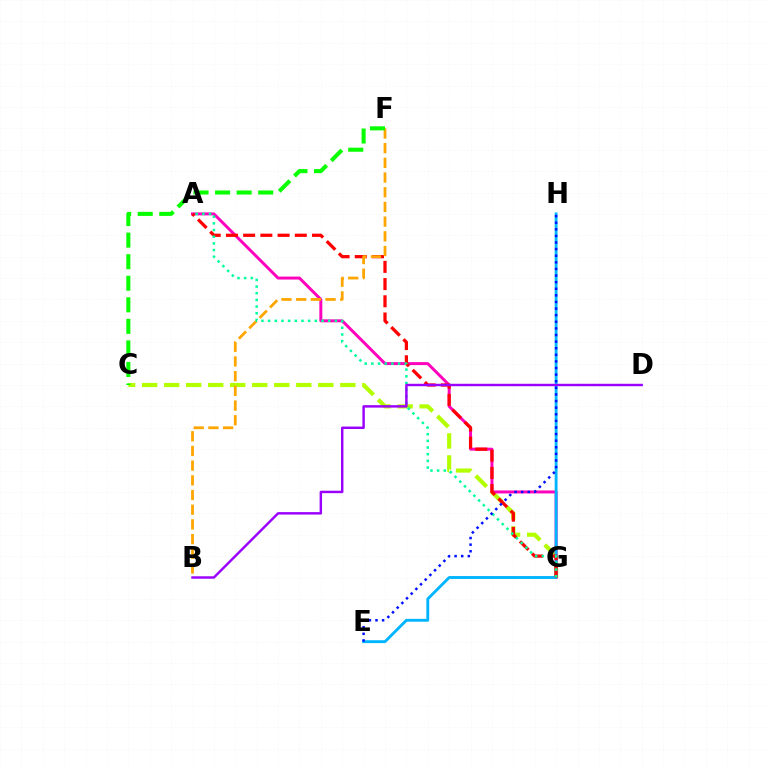{('C', 'G'): [{'color': '#b3ff00', 'line_style': 'dashed', 'thickness': 2.99}], ('A', 'G'): [{'color': '#ff00bd', 'line_style': 'solid', 'thickness': 2.13}, {'color': '#ff0000', 'line_style': 'dashed', 'thickness': 2.34}, {'color': '#00ff9d', 'line_style': 'dotted', 'thickness': 1.81}], ('E', 'H'): [{'color': '#00b5ff', 'line_style': 'solid', 'thickness': 2.07}, {'color': '#0010ff', 'line_style': 'dotted', 'thickness': 1.79}], ('B', 'F'): [{'color': '#ffa500', 'line_style': 'dashed', 'thickness': 2.0}], ('B', 'D'): [{'color': '#9b00ff', 'line_style': 'solid', 'thickness': 1.76}], ('C', 'F'): [{'color': '#08ff00', 'line_style': 'dashed', 'thickness': 2.93}]}